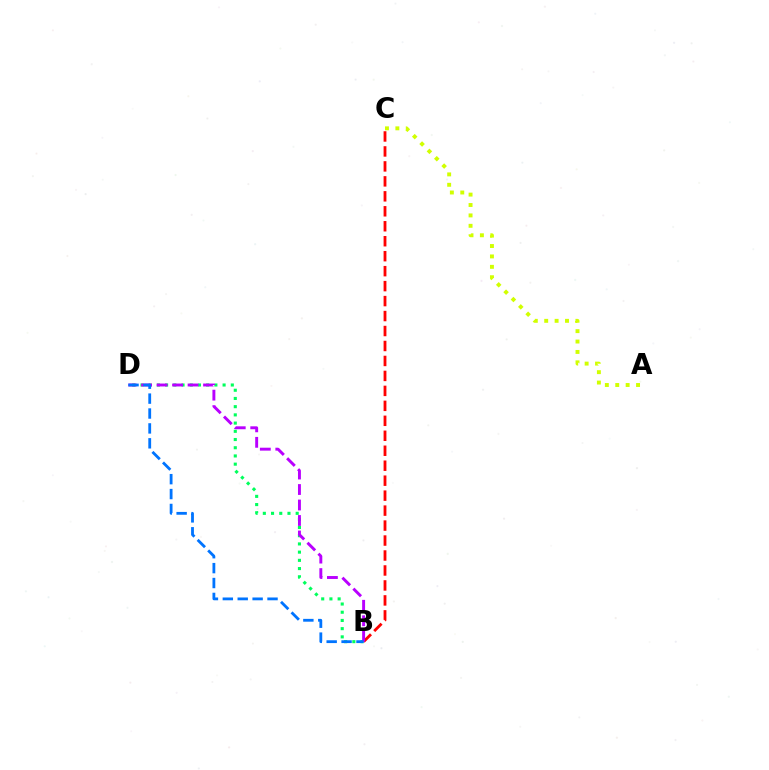{('B', 'C'): [{'color': '#ff0000', 'line_style': 'dashed', 'thickness': 2.03}], ('B', 'D'): [{'color': '#00ff5c', 'line_style': 'dotted', 'thickness': 2.23}, {'color': '#b900ff', 'line_style': 'dashed', 'thickness': 2.1}, {'color': '#0074ff', 'line_style': 'dashed', 'thickness': 2.02}], ('A', 'C'): [{'color': '#d1ff00', 'line_style': 'dotted', 'thickness': 2.83}]}